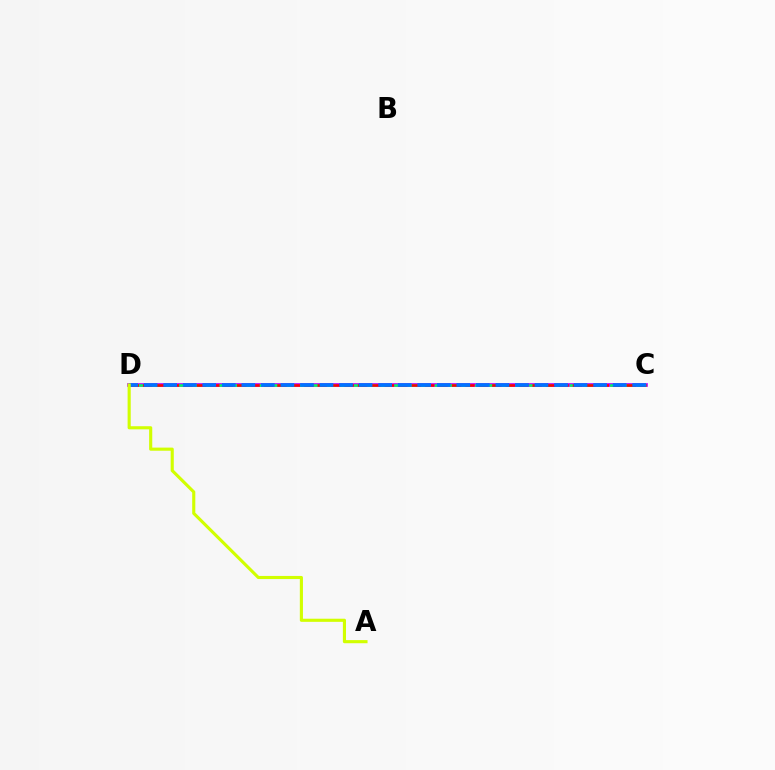{('C', 'D'): [{'color': '#b900ff', 'line_style': 'solid', 'thickness': 2.64}, {'color': '#00ff5c', 'line_style': 'dashed', 'thickness': 1.83}, {'color': '#ff0000', 'line_style': 'dashed', 'thickness': 1.82}, {'color': '#0074ff', 'line_style': 'dashed', 'thickness': 2.65}], ('A', 'D'): [{'color': '#d1ff00', 'line_style': 'solid', 'thickness': 2.25}]}